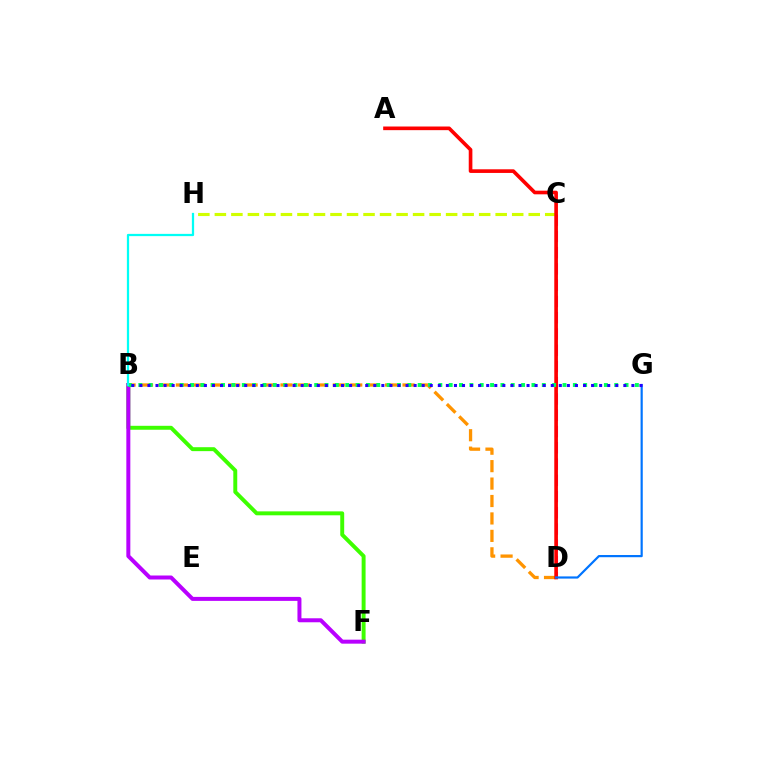{('B', 'F'): [{'color': '#3dff00', 'line_style': 'solid', 'thickness': 2.83}, {'color': '#b900ff', 'line_style': 'solid', 'thickness': 2.87}], ('C', 'H'): [{'color': '#d1ff00', 'line_style': 'dashed', 'thickness': 2.24}], ('C', 'D'): [{'color': '#ff00ac', 'line_style': 'dashed', 'thickness': 2.21}], ('B', 'D'): [{'color': '#ff9400', 'line_style': 'dashed', 'thickness': 2.37}], ('A', 'D'): [{'color': '#ff0000', 'line_style': 'solid', 'thickness': 2.62}], ('B', 'G'): [{'color': '#00ff5c', 'line_style': 'dotted', 'thickness': 2.81}, {'color': '#2500ff', 'line_style': 'dotted', 'thickness': 2.19}], ('B', 'H'): [{'color': '#00fff6', 'line_style': 'solid', 'thickness': 1.62}], ('D', 'G'): [{'color': '#0074ff', 'line_style': 'solid', 'thickness': 1.58}]}